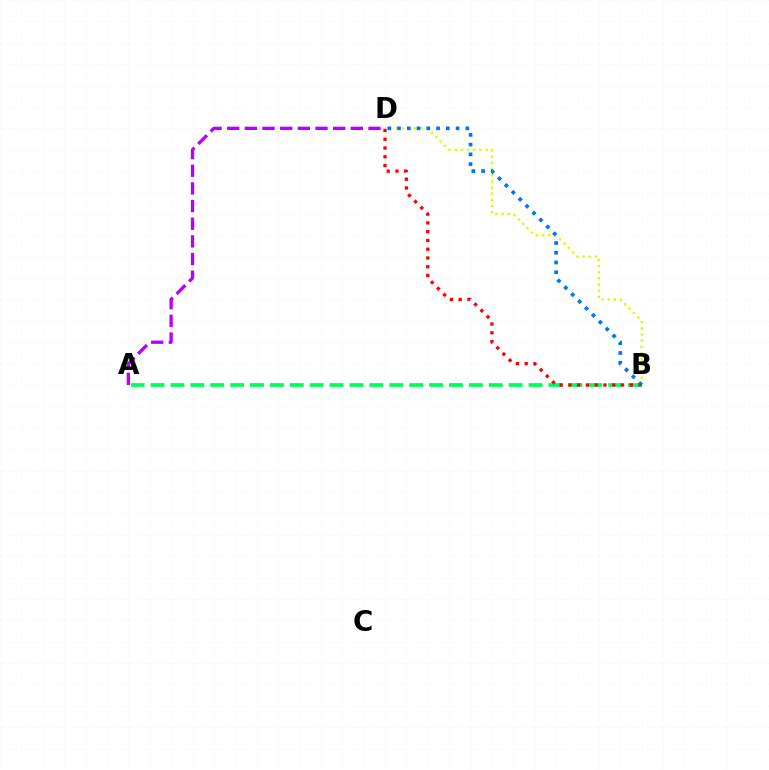{('B', 'D'): [{'color': '#d1ff00', 'line_style': 'dotted', 'thickness': 1.68}, {'color': '#ff0000', 'line_style': 'dotted', 'thickness': 2.38}, {'color': '#0074ff', 'line_style': 'dotted', 'thickness': 2.65}], ('A', 'B'): [{'color': '#00ff5c', 'line_style': 'dashed', 'thickness': 2.7}], ('A', 'D'): [{'color': '#b900ff', 'line_style': 'dashed', 'thickness': 2.4}]}